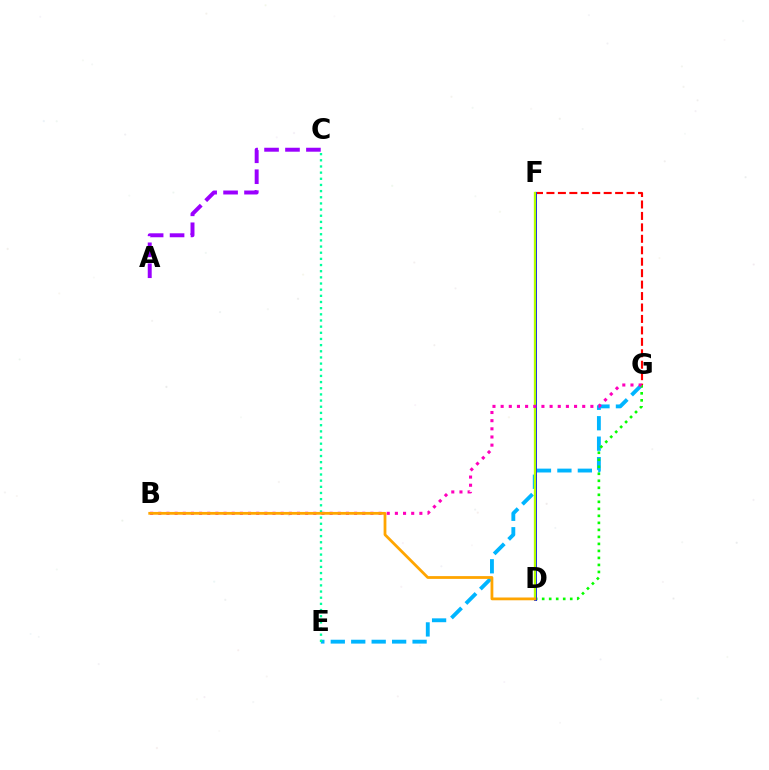{('F', 'G'): [{'color': '#ff0000', 'line_style': 'dashed', 'thickness': 1.56}], ('E', 'G'): [{'color': '#00b5ff', 'line_style': 'dashed', 'thickness': 2.78}], ('C', 'E'): [{'color': '#00ff9d', 'line_style': 'dotted', 'thickness': 1.67}], ('D', 'G'): [{'color': '#08ff00', 'line_style': 'dotted', 'thickness': 1.91}], ('A', 'C'): [{'color': '#9b00ff', 'line_style': 'dashed', 'thickness': 2.84}], ('D', 'F'): [{'color': '#0010ff', 'line_style': 'solid', 'thickness': 2.1}, {'color': '#b3ff00', 'line_style': 'solid', 'thickness': 1.67}], ('B', 'G'): [{'color': '#ff00bd', 'line_style': 'dotted', 'thickness': 2.22}], ('B', 'D'): [{'color': '#ffa500', 'line_style': 'solid', 'thickness': 2.0}]}